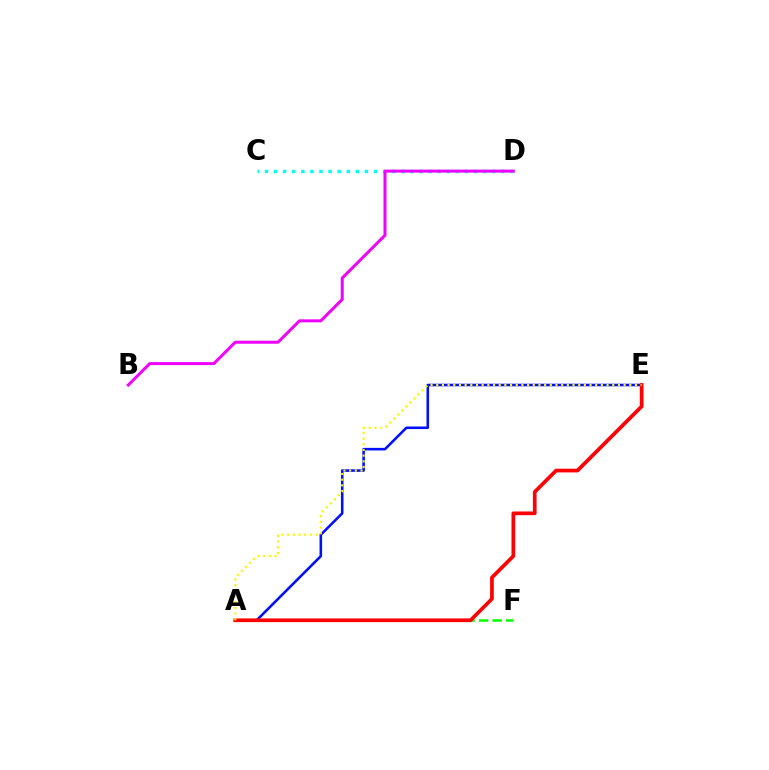{('A', 'F'): [{'color': '#08ff00', 'line_style': 'dashed', 'thickness': 1.84}], ('C', 'D'): [{'color': '#00fff6', 'line_style': 'dotted', 'thickness': 2.47}], ('B', 'D'): [{'color': '#ee00ff', 'line_style': 'solid', 'thickness': 2.15}], ('A', 'E'): [{'color': '#0010ff', 'line_style': 'solid', 'thickness': 1.85}, {'color': '#ff0000', 'line_style': 'solid', 'thickness': 2.67}, {'color': '#fcf500', 'line_style': 'dotted', 'thickness': 1.54}]}